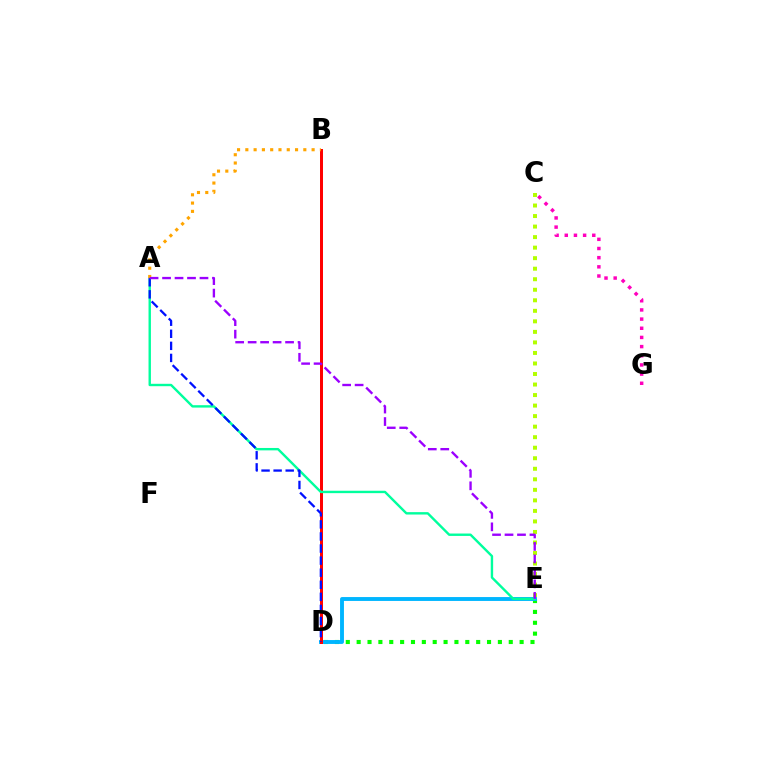{('C', 'E'): [{'color': '#b3ff00', 'line_style': 'dotted', 'thickness': 2.86}], ('D', 'E'): [{'color': '#08ff00', 'line_style': 'dotted', 'thickness': 2.95}, {'color': '#00b5ff', 'line_style': 'solid', 'thickness': 2.8}], ('C', 'G'): [{'color': '#ff00bd', 'line_style': 'dotted', 'thickness': 2.49}], ('B', 'D'): [{'color': '#ff0000', 'line_style': 'solid', 'thickness': 2.15}], ('A', 'E'): [{'color': '#00ff9d', 'line_style': 'solid', 'thickness': 1.73}, {'color': '#9b00ff', 'line_style': 'dashed', 'thickness': 1.69}], ('A', 'D'): [{'color': '#0010ff', 'line_style': 'dashed', 'thickness': 1.64}], ('A', 'B'): [{'color': '#ffa500', 'line_style': 'dotted', 'thickness': 2.25}]}